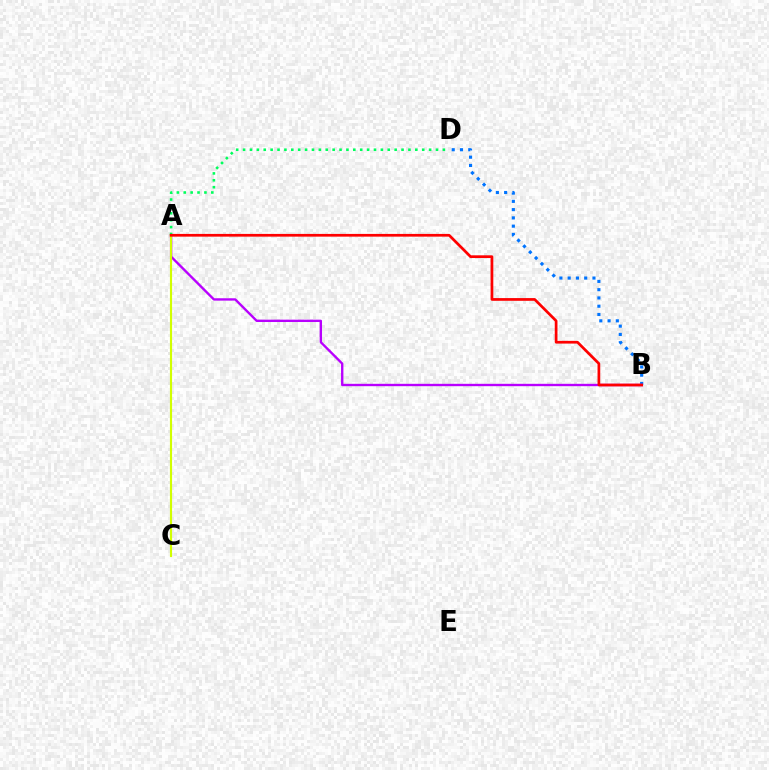{('B', 'D'): [{'color': '#0074ff', 'line_style': 'dotted', 'thickness': 2.25}], ('A', 'B'): [{'color': '#b900ff', 'line_style': 'solid', 'thickness': 1.7}, {'color': '#ff0000', 'line_style': 'solid', 'thickness': 1.96}], ('A', 'C'): [{'color': '#d1ff00', 'line_style': 'solid', 'thickness': 1.54}], ('A', 'D'): [{'color': '#00ff5c', 'line_style': 'dotted', 'thickness': 1.87}]}